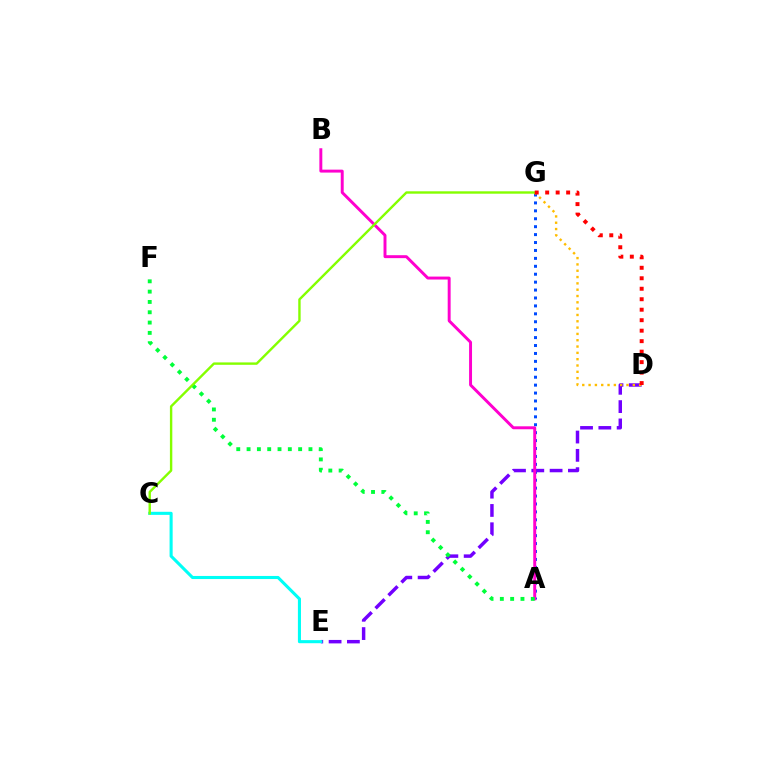{('A', 'G'): [{'color': '#004bff', 'line_style': 'dotted', 'thickness': 2.15}], ('D', 'E'): [{'color': '#7200ff', 'line_style': 'dashed', 'thickness': 2.49}], ('A', 'B'): [{'color': '#ff00cf', 'line_style': 'solid', 'thickness': 2.12}], ('A', 'F'): [{'color': '#00ff39', 'line_style': 'dotted', 'thickness': 2.8}], ('C', 'E'): [{'color': '#00fff6', 'line_style': 'solid', 'thickness': 2.22}], ('D', 'G'): [{'color': '#ffbd00', 'line_style': 'dotted', 'thickness': 1.72}, {'color': '#ff0000', 'line_style': 'dotted', 'thickness': 2.85}], ('C', 'G'): [{'color': '#84ff00', 'line_style': 'solid', 'thickness': 1.73}]}